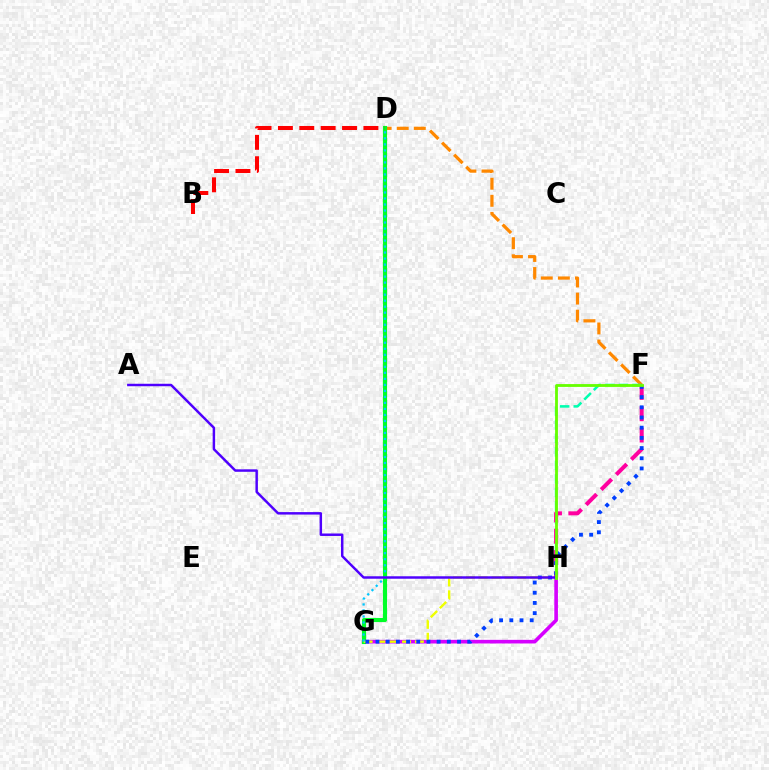{('D', 'F'): [{'color': '#ff8800', 'line_style': 'dashed', 'thickness': 2.32}], ('F', 'H'): [{'color': '#00ffaf', 'line_style': 'dashed', 'thickness': 1.84}, {'color': '#ff00a0', 'line_style': 'dashed', 'thickness': 2.89}, {'color': '#66ff00', 'line_style': 'solid', 'thickness': 2.03}], ('G', 'H'): [{'color': '#d600ff', 'line_style': 'solid', 'thickness': 2.61}, {'color': '#eeff00', 'line_style': 'dashed', 'thickness': 1.74}], ('D', 'G'): [{'color': '#00ff27', 'line_style': 'solid', 'thickness': 2.97}, {'color': '#00c7ff', 'line_style': 'dotted', 'thickness': 1.63}], ('F', 'G'): [{'color': '#003fff', 'line_style': 'dotted', 'thickness': 2.77}], ('B', 'D'): [{'color': '#ff0000', 'line_style': 'dashed', 'thickness': 2.9}], ('A', 'H'): [{'color': '#4f00ff', 'line_style': 'solid', 'thickness': 1.78}]}